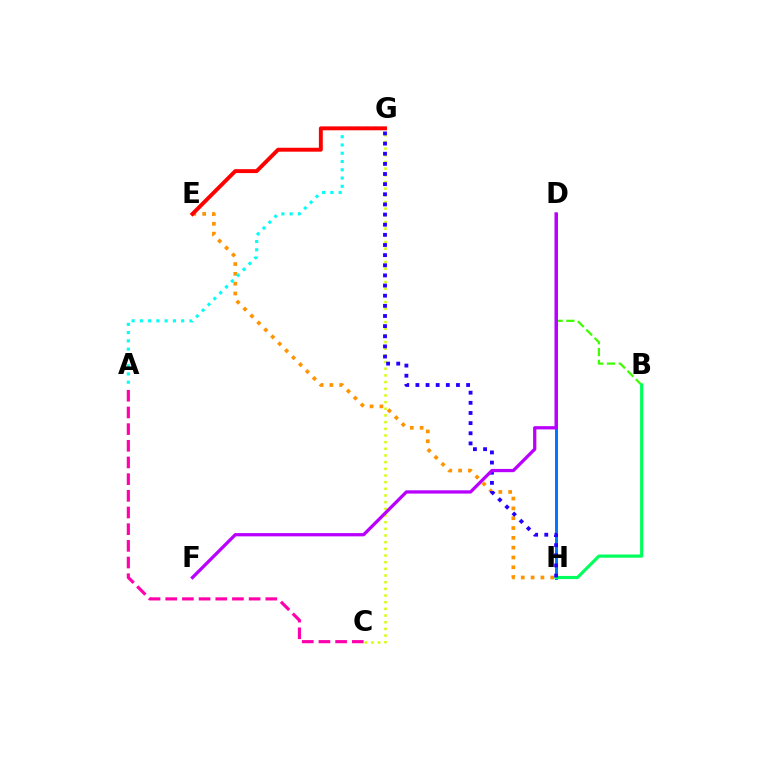{('E', 'H'): [{'color': '#ff9400', 'line_style': 'dotted', 'thickness': 2.67}], ('C', 'G'): [{'color': '#d1ff00', 'line_style': 'dotted', 'thickness': 1.81}], ('B', 'D'): [{'color': '#3dff00', 'line_style': 'dashed', 'thickness': 1.6}], ('A', 'G'): [{'color': '#00fff6', 'line_style': 'dotted', 'thickness': 2.25}], ('E', 'G'): [{'color': '#ff0000', 'line_style': 'solid', 'thickness': 2.82}], ('D', 'H'): [{'color': '#0074ff', 'line_style': 'solid', 'thickness': 2.12}], ('B', 'H'): [{'color': '#00ff5c', 'line_style': 'solid', 'thickness': 2.28}], ('A', 'C'): [{'color': '#ff00ac', 'line_style': 'dashed', 'thickness': 2.27}], ('G', 'H'): [{'color': '#2500ff', 'line_style': 'dotted', 'thickness': 2.76}], ('D', 'F'): [{'color': '#b900ff', 'line_style': 'solid', 'thickness': 2.35}]}